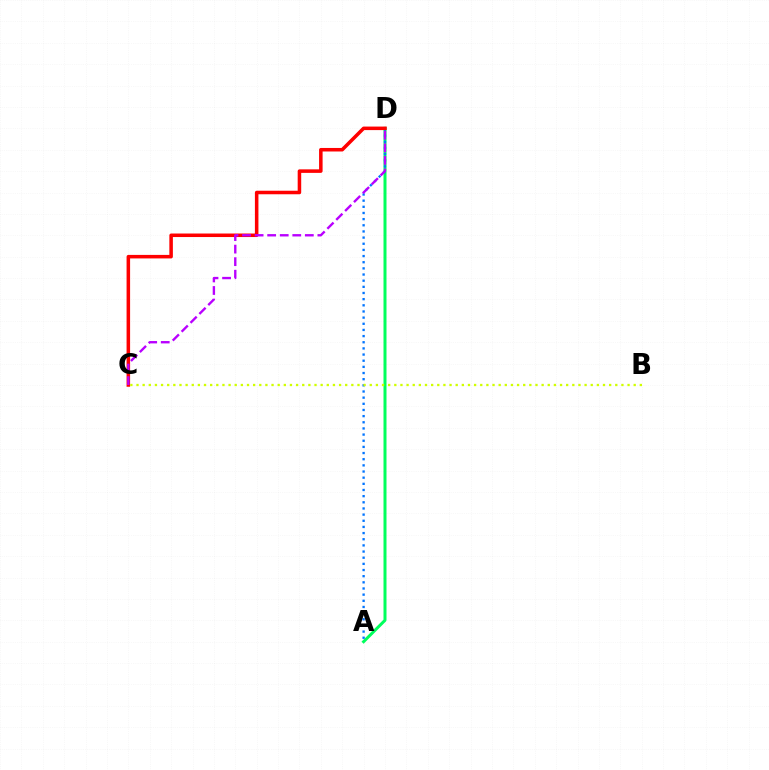{('A', 'D'): [{'color': '#00ff5c', 'line_style': 'solid', 'thickness': 2.16}, {'color': '#0074ff', 'line_style': 'dotted', 'thickness': 1.67}], ('C', 'D'): [{'color': '#ff0000', 'line_style': 'solid', 'thickness': 2.54}, {'color': '#b900ff', 'line_style': 'dashed', 'thickness': 1.71}], ('B', 'C'): [{'color': '#d1ff00', 'line_style': 'dotted', 'thickness': 1.67}]}